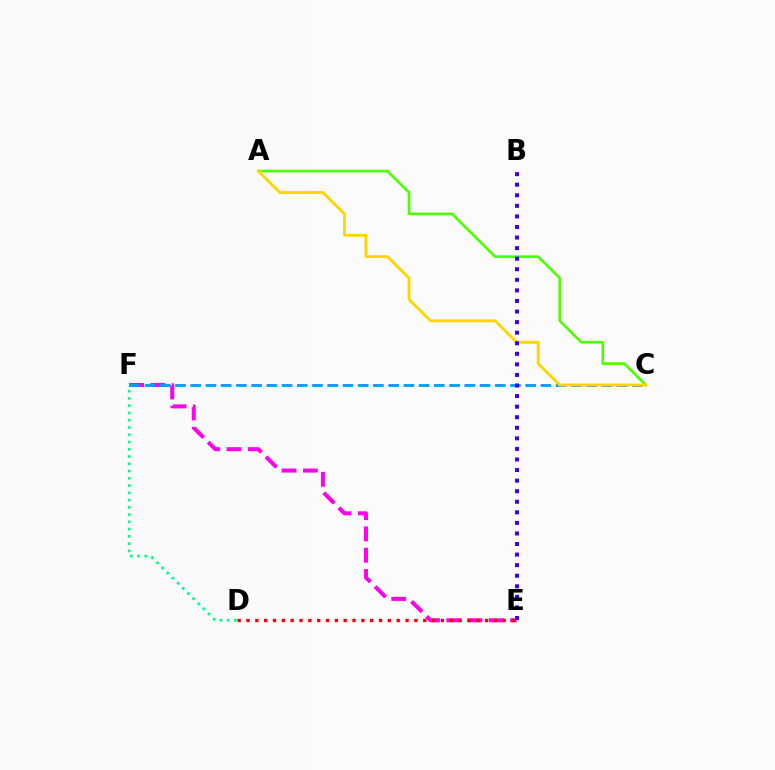{('A', 'C'): [{'color': '#4fff00', 'line_style': 'solid', 'thickness': 1.91}, {'color': '#ffd500', 'line_style': 'solid', 'thickness': 2.04}], ('E', 'F'): [{'color': '#ff00ed', 'line_style': 'dashed', 'thickness': 2.89}], ('C', 'F'): [{'color': '#009eff', 'line_style': 'dashed', 'thickness': 2.07}], ('D', 'F'): [{'color': '#00ff86', 'line_style': 'dotted', 'thickness': 1.97}], ('B', 'E'): [{'color': '#3700ff', 'line_style': 'dotted', 'thickness': 2.87}], ('D', 'E'): [{'color': '#ff0000', 'line_style': 'dotted', 'thickness': 2.4}]}